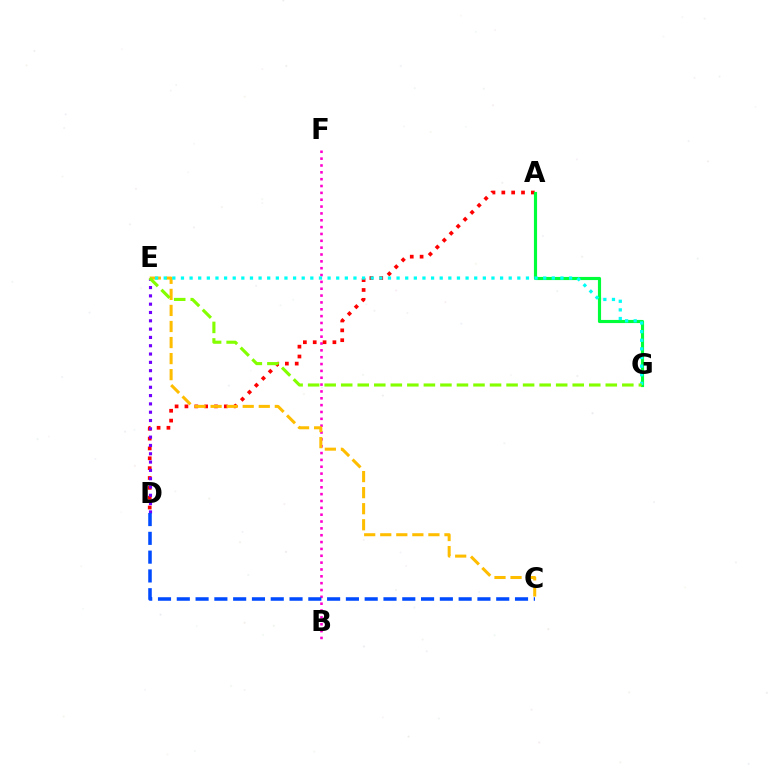{('B', 'F'): [{'color': '#ff00cf', 'line_style': 'dotted', 'thickness': 1.86}], ('A', 'D'): [{'color': '#ff0000', 'line_style': 'dotted', 'thickness': 2.68}], ('D', 'E'): [{'color': '#7200ff', 'line_style': 'dotted', 'thickness': 2.26}], ('C', 'E'): [{'color': '#ffbd00', 'line_style': 'dashed', 'thickness': 2.18}], ('A', 'G'): [{'color': '#00ff39', 'line_style': 'solid', 'thickness': 2.27}], ('E', 'G'): [{'color': '#00fff6', 'line_style': 'dotted', 'thickness': 2.34}, {'color': '#84ff00', 'line_style': 'dashed', 'thickness': 2.25}], ('C', 'D'): [{'color': '#004bff', 'line_style': 'dashed', 'thickness': 2.55}]}